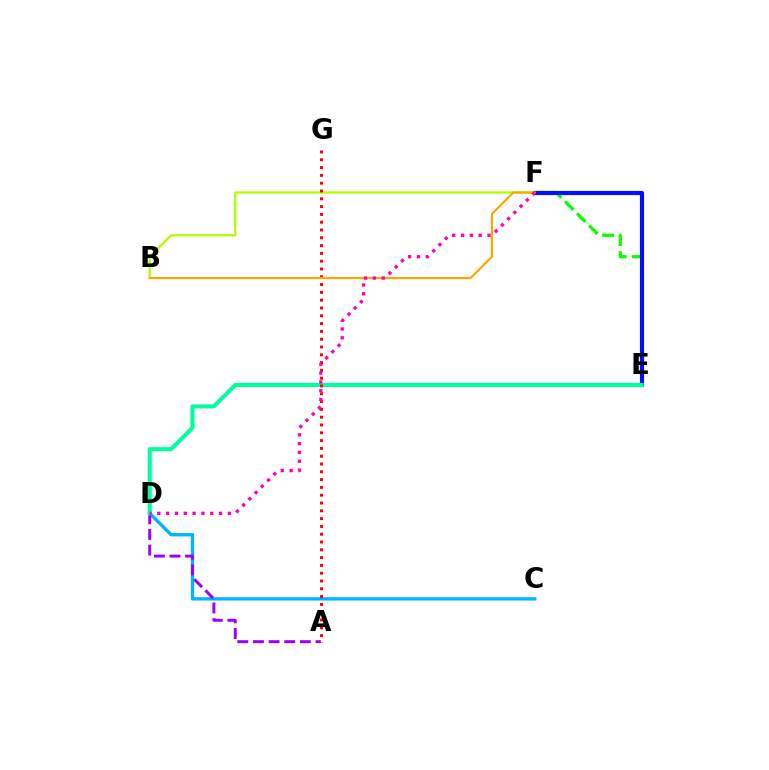{('C', 'D'): [{'color': '#00b5ff', 'line_style': 'solid', 'thickness': 2.41}], ('E', 'F'): [{'color': '#08ff00', 'line_style': 'dashed', 'thickness': 2.31}, {'color': '#0010ff', 'line_style': 'solid', 'thickness': 2.99}], ('B', 'F'): [{'color': '#b3ff00', 'line_style': 'solid', 'thickness': 1.69}, {'color': '#ffa500', 'line_style': 'solid', 'thickness': 1.55}], ('A', 'D'): [{'color': '#9b00ff', 'line_style': 'dashed', 'thickness': 2.13}], ('D', 'E'): [{'color': '#00ff9d', 'line_style': 'solid', 'thickness': 2.95}], ('A', 'G'): [{'color': '#ff0000', 'line_style': 'dotted', 'thickness': 2.12}], ('D', 'F'): [{'color': '#ff00bd', 'line_style': 'dotted', 'thickness': 2.4}]}